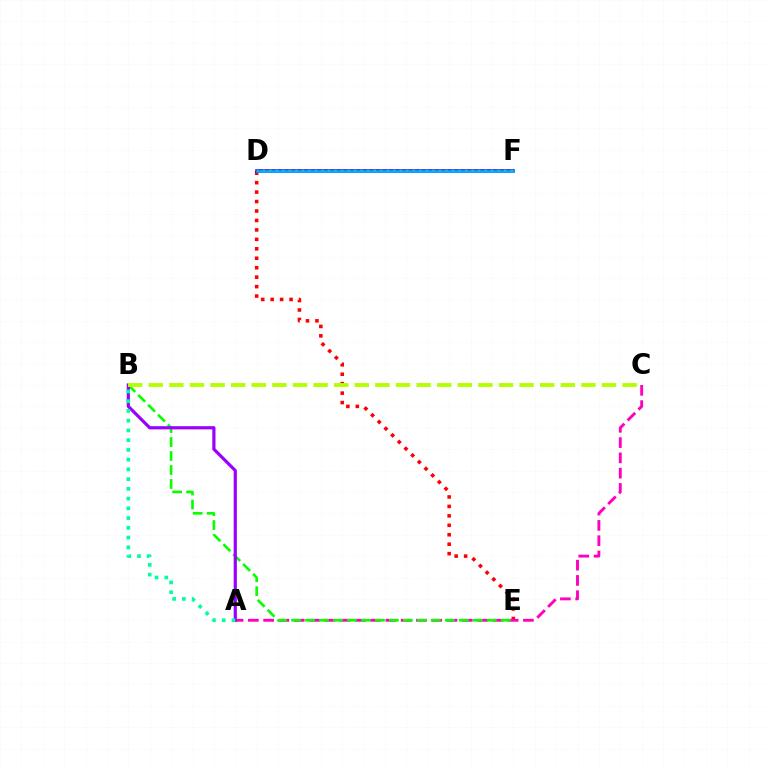{('D', 'E'): [{'color': '#ff0000', 'line_style': 'dotted', 'thickness': 2.57}], ('A', 'C'): [{'color': '#ff00bd', 'line_style': 'dashed', 'thickness': 2.08}], ('B', 'E'): [{'color': '#08ff00', 'line_style': 'dashed', 'thickness': 1.9}], ('D', 'F'): [{'color': '#0010ff', 'line_style': 'solid', 'thickness': 2.54}, {'color': '#ffa500', 'line_style': 'dotted', 'thickness': 1.77}, {'color': '#00b5ff', 'line_style': 'solid', 'thickness': 1.8}], ('A', 'B'): [{'color': '#9b00ff', 'line_style': 'solid', 'thickness': 2.3}, {'color': '#00ff9d', 'line_style': 'dotted', 'thickness': 2.65}], ('B', 'C'): [{'color': '#b3ff00', 'line_style': 'dashed', 'thickness': 2.8}]}